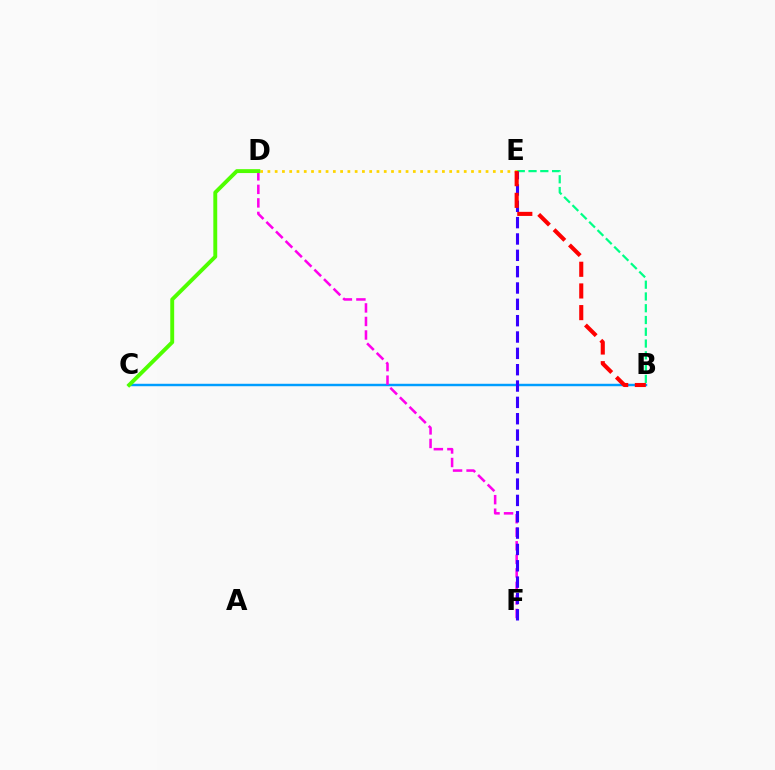{('B', 'C'): [{'color': '#009eff', 'line_style': 'solid', 'thickness': 1.76}], ('B', 'E'): [{'color': '#00ff86', 'line_style': 'dashed', 'thickness': 1.6}, {'color': '#ff0000', 'line_style': 'dashed', 'thickness': 2.94}], ('D', 'E'): [{'color': '#ffd500', 'line_style': 'dotted', 'thickness': 1.98}], ('D', 'F'): [{'color': '#ff00ed', 'line_style': 'dashed', 'thickness': 1.84}], ('C', 'D'): [{'color': '#4fff00', 'line_style': 'solid', 'thickness': 2.81}], ('E', 'F'): [{'color': '#3700ff', 'line_style': 'dashed', 'thickness': 2.22}]}